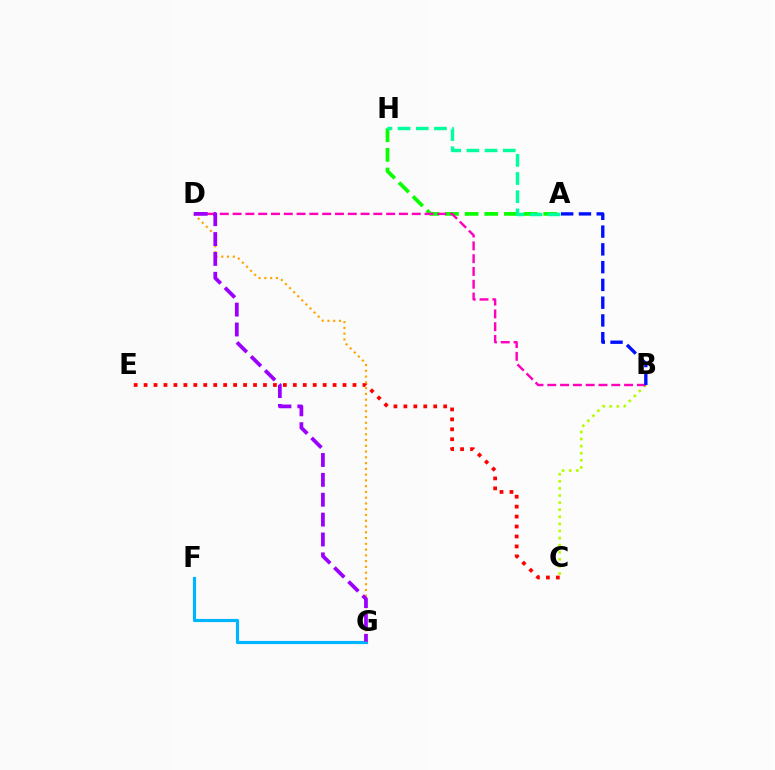{('A', 'H'): [{'color': '#08ff00', 'line_style': 'dashed', 'thickness': 2.67}, {'color': '#00ff9d', 'line_style': 'dashed', 'thickness': 2.47}], ('B', 'C'): [{'color': '#b3ff00', 'line_style': 'dotted', 'thickness': 1.93}], ('F', 'G'): [{'color': '#00b5ff', 'line_style': 'solid', 'thickness': 2.28}], ('C', 'E'): [{'color': '#ff0000', 'line_style': 'dotted', 'thickness': 2.7}], ('B', 'D'): [{'color': '#ff00bd', 'line_style': 'dashed', 'thickness': 1.74}], ('A', 'B'): [{'color': '#0010ff', 'line_style': 'dashed', 'thickness': 2.41}], ('D', 'G'): [{'color': '#ffa500', 'line_style': 'dotted', 'thickness': 1.57}, {'color': '#9b00ff', 'line_style': 'dashed', 'thickness': 2.7}]}